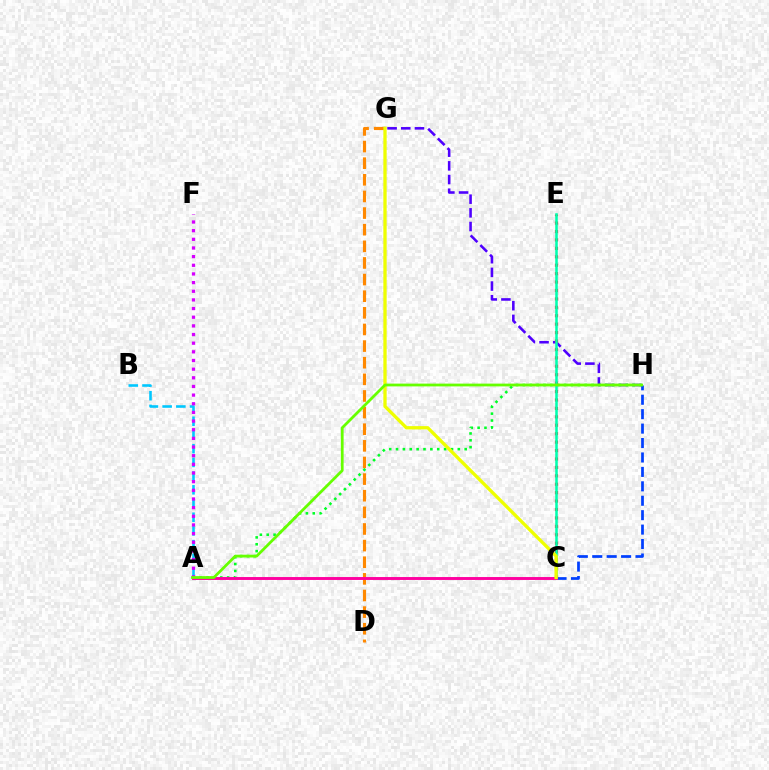{('C', 'H'): [{'color': '#003fff', 'line_style': 'dashed', 'thickness': 1.96}], ('A', 'B'): [{'color': '#00c7ff', 'line_style': 'dashed', 'thickness': 1.86}], ('D', 'G'): [{'color': '#ff8800', 'line_style': 'dashed', 'thickness': 2.26}], ('G', 'H'): [{'color': '#4f00ff', 'line_style': 'dashed', 'thickness': 1.86}], ('A', 'H'): [{'color': '#00ff27', 'line_style': 'dotted', 'thickness': 1.87}, {'color': '#66ff00', 'line_style': 'solid', 'thickness': 2.0}], ('A', 'F'): [{'color': '#d600ff', 'line_style': 'dotted', 'thickness': 2.35}], ('C', 'E'): [{'color': '#ff0000', 'line_style': 'dotted', 'thickness': 2.29}, {'color': '#00ffaf', 'line_style': 'solid', 'thickness': 1.84}], ('A', 'C'): [{'color': '#ff00a0', 'line_style': 'solid', 'thickness': 2.1}], ('C', 'G'): [{'color': '#eeff00', 'line_style': 'solid', 'thickness': 2.38}]}